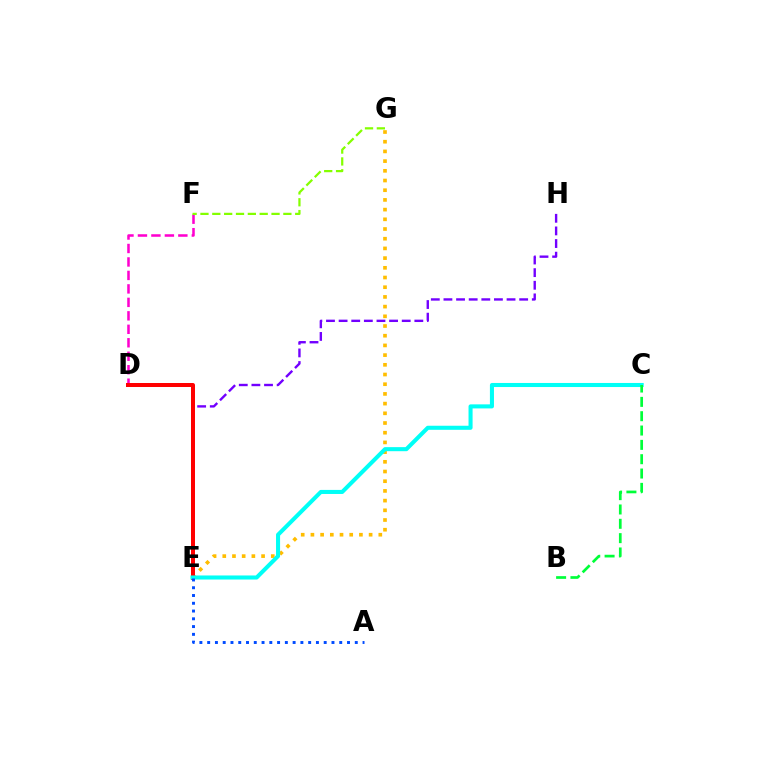{('E', 'H'): [{'color': '#7200ff', 'line_style': 'dashed', 'thickness': 1.71}], ('E', 'G'): [{'color': '#ffbd00', 'line_style': 'dotted', 'thickness': 2.64}], ('D', 'F'): [{'color': '#ff00cf', 'line_style': 'dashed', 'thickness': 1.83}], ('D', 'E'): [{'color': '#ff0000', 'line_style': 'solid', 'thickness': 2.88}], ('C', 'E'): [{'color': '#00fff6', 'line_style': 'solid', 'thickness': 2.92}], ('A', 'E'): [{'color': '#004bff', 'line_style': 'dotted', 'thickness': 2.11}], ('B', 'C'): [{'color': '#00ff39', 'line_style': 'dashed', 'thickness': 1.95}], ('F', 'G'): [{'color': '#84ff00', 'line_style': 'dashed', 'thickness': 1.61}]}